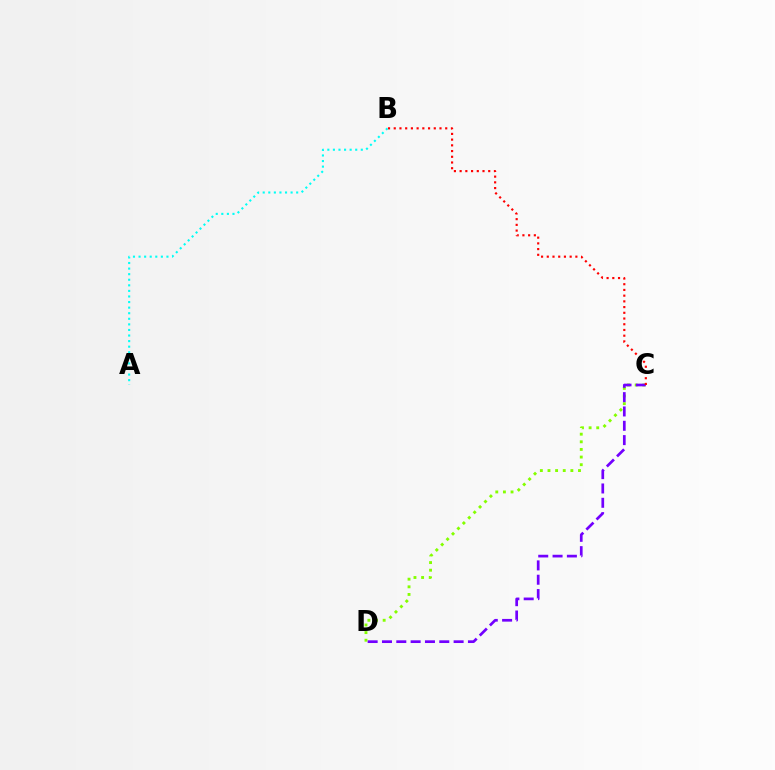{('C', 'D'): [{'color': '#84ff00', 'line_style': 'dotted', 'thickness': 2.07}, {'color': '#7200ff', 'line_style': 'dashed', 'thickness': 1.95}], ('B', 'C'): [{'color': '#ff0000', 'line_style': 'dotted', 'thickness': 1.55}], ('A', 'B'): [{'color': '#00fff6', 'line_style': 'dotted', 'thickness': 1.52}]}